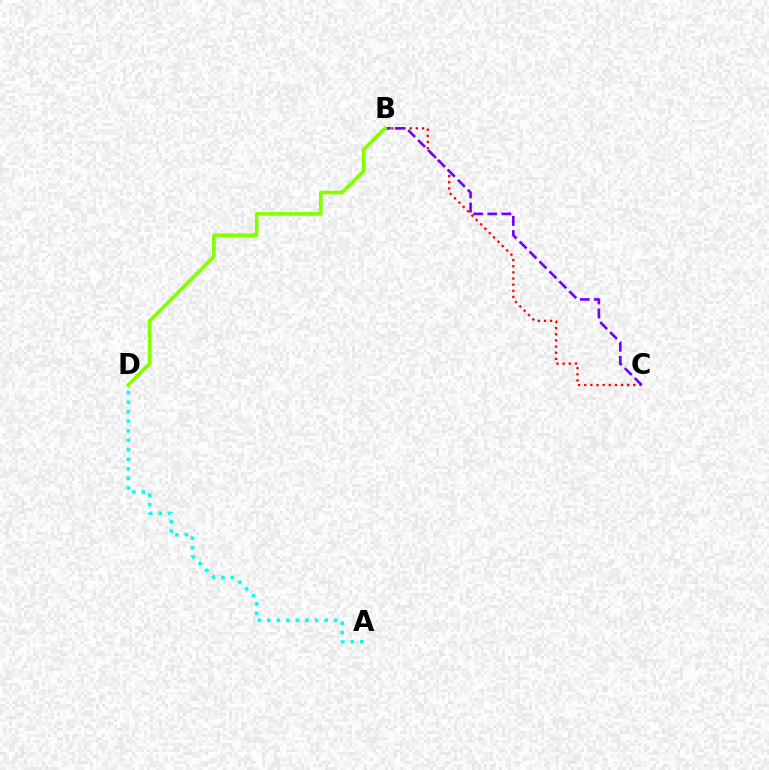{('A', 'D'): [{'color': '#00fff6', 'line_style': 'dotted', 'thickness': 2.59}], ('B', 'C'): [{'color': '#ff0000', 'line_style': 'dotted', 'thickness': 1.67}, {'color': '#7200ff', 'line_style': 'dashed', 'thickness': 1.91}], ('B', 'D'): [{'color': '#84ff00', 'line_style': 'solid', 'thickness': 2.64}]}